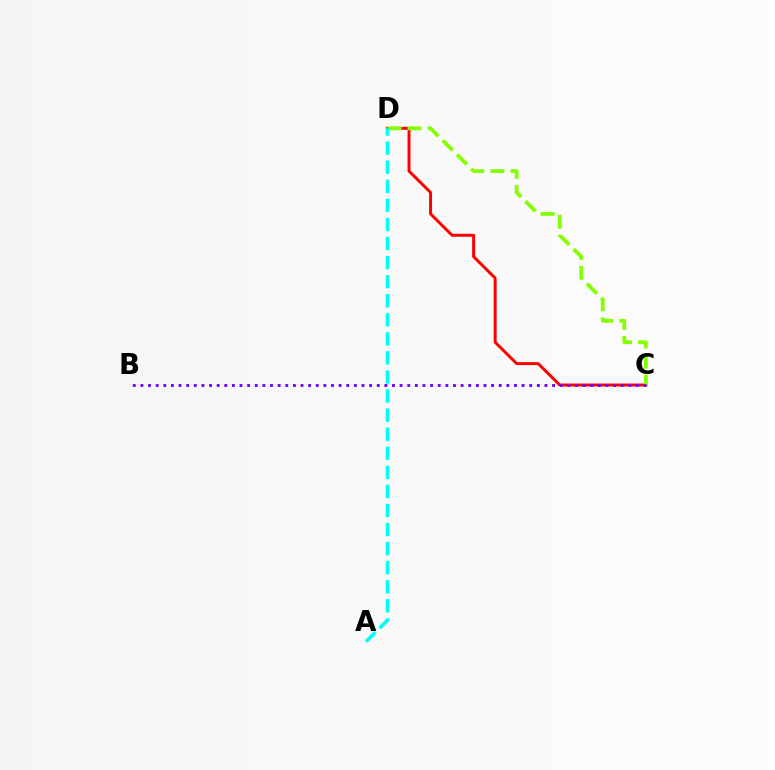{('C', 'D'): [{'color': '#ff0000', 'line_style': 'solid', 'thickness': 2.13}, {'color': '#84ff00', 'line_style': 'dashed', 'thickness': 2.73}], ('A', 'D'): [{'color': '#00fff6', 'line_style': 'dashed', 'thickness': 2.59}], ('B', 'C'): [{'color': '#7200ff', 'line_style': 'dotted', 'thickness': 2.07}]}